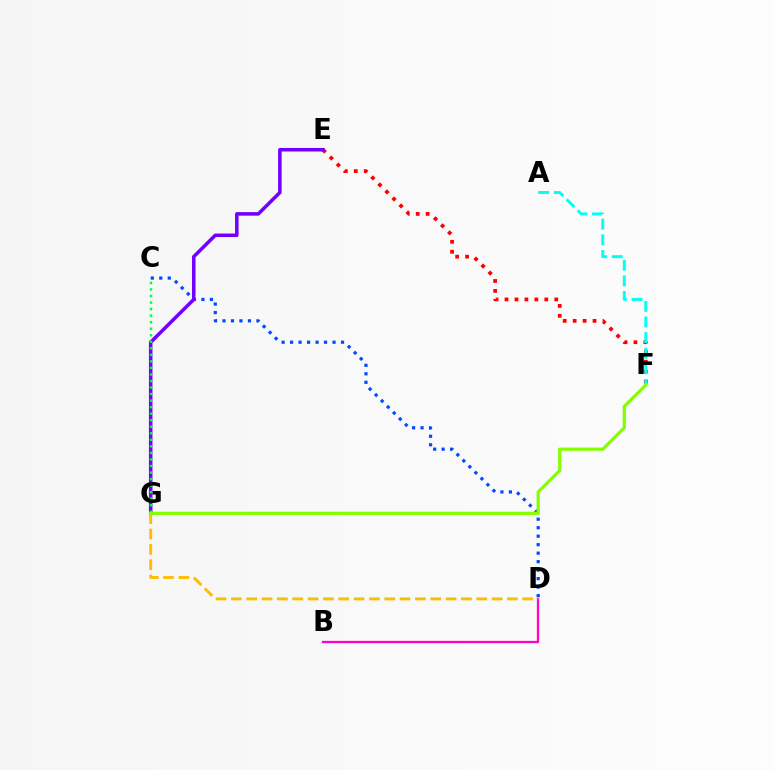{('C', 'D'): [{'color': '#004bff', 'line_style': 'dotted', 'thickness': 2.31}], ('B', 'D'): [{'color': '#ff00cf', 'line_style': 'solid', 'thickness': 1.64}], ('E', 'F'): [{'color': '#ff0000', 'line_style': 'dotted', 'thickness': 2.7}], ('A', 'F'): [{'color': '#00fff6', 'line_style': 'dashed', 'thickness': 2.13}], ('E', 'G'): [{'color': '#7200ff', 'line_style': 'solid', 'thickness': 2.54}], ('C', 'G'): [{'color': '#00ff39', 'line_style': 'dotted', 'thickness': 1.78}], ('D', 'G'): [{'color': '#ffbd00', 'line_style': 'dashed', 'thickness': 2.08}], ('F', 'G'): [{'color': '#84ff00', 'line_style': 'solid', 'thickness': 2.32}]}